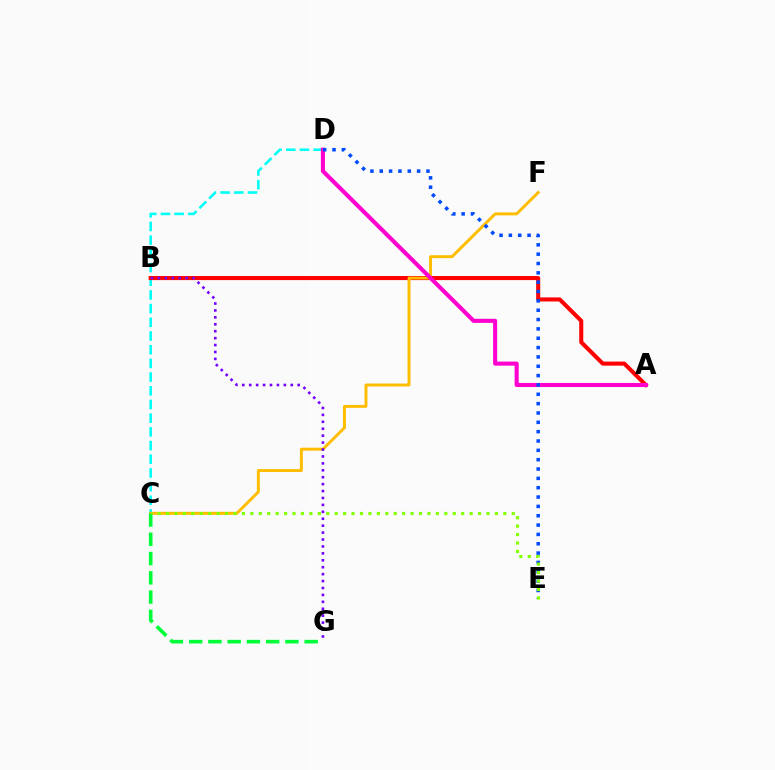{('C', 'D'): [{'color': '#00fff6', 'line_style': 'dashed', 'thickness': 1.86}], ('A', 'B'): [{'color': '#ff0000', 'line_style': 'solid', 'thickness': 2.93}], ('C', 'F'): [{'color': '#ffbd00', 'line_style': 'solid', 'thickness': 2.11}], ('B', 'G'): [{'color': '#7200ff', 'line_style': 'dotted', 'thickness': 1.88}], ('C', 'G'): [{'color': '#00ff39', 'line_style': 'dashed', 'thickness': 2.62}], ('A', 'D'): [{'color': '#ff00cf', 'line_style': 'solid', 'thickness': 2.94}], ('D', 'E'): [{'color': '#004bff', 'line_style': 'dotted', 'thickness': 2.54}], ('C', 'E'): [{'color': '#84ff00', 'line_style': 'dotted', 'thickness': 2.29}]}